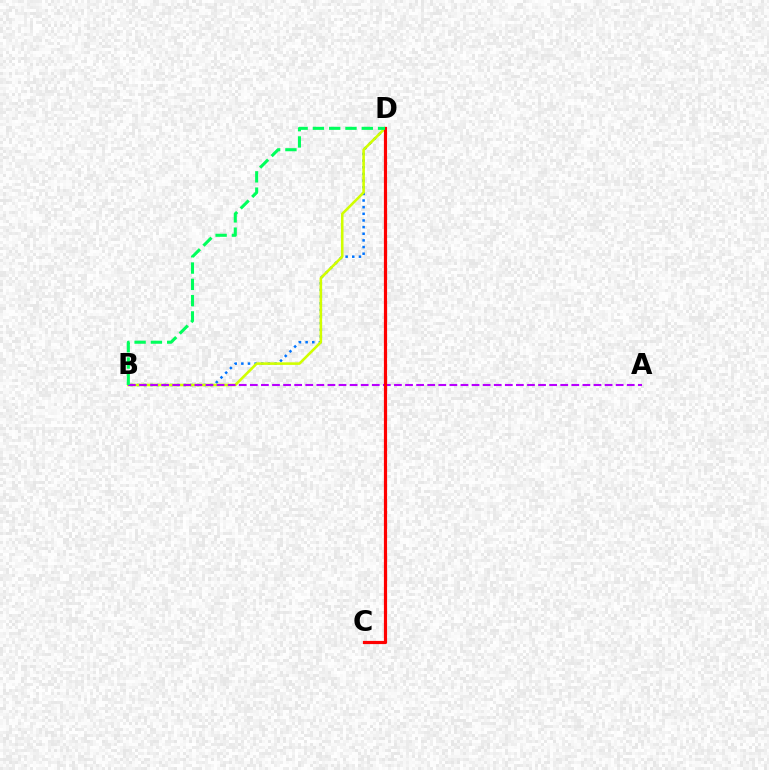{('B', 'D'): [{'color': '#0074ff', 'line_style': 'dotted', 'thickness': 1.81}, {'color': '#d1ff00', 'line_style': 'solid', 'thickness': 1.86}, {'color': '#00ff5c', 'line_style': 'dashed', 'thickness': 2.21}], ('A', 'B'): [{'color': '#b900ff', 'line_style': 'dashed', 'thickness': 1.51}], ('C', 'D'): [{'color': '#ff0000', 'line_style': 'solid', 'thickness': 2.29}]}